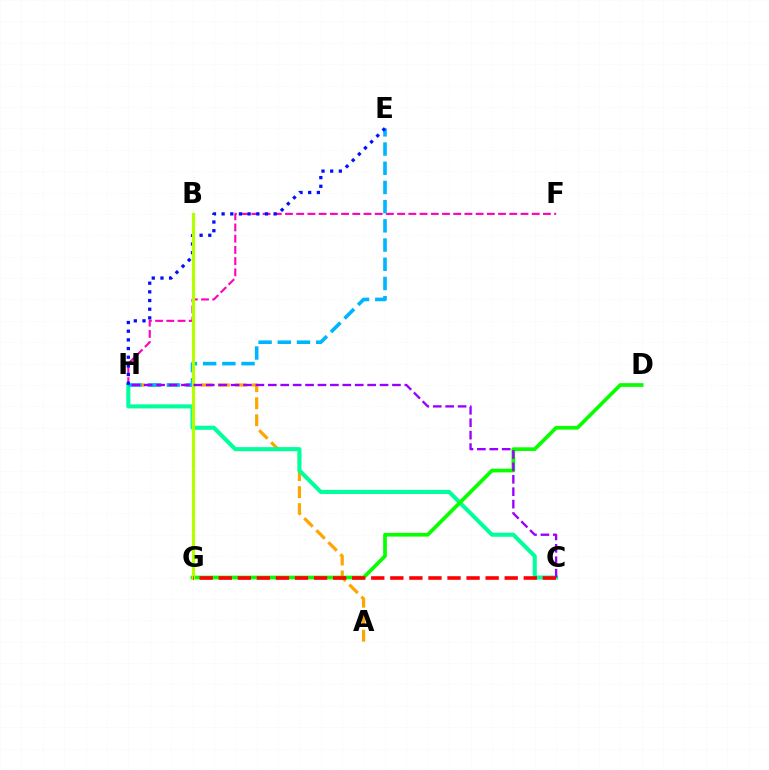{('F', 'H'): [{'color': '#ff00bd', 'line_style': 'dashed', 'thickness': 1.52}], ('A', 'H'): [{'color': '#ffa500', 'line_style': 'dashed', 'thickness': 2.31}], ('C', 'H'): [{'color': '#00ff9d', 'line_style': 'solid', 'thickness': 2.93}, {'color': '#9b00ff', 'line_style': 'dashed', 'thickness': 1.69}], ('D', 'G'): [{'color': '#08ff00', 'line_style': 'solid', 'thickness': 2.67}], ('E', 'H'): [{'color': '#00b5ff', 'line_style': 'dashed', 'thickness': 2.61}, {'color': '#0010ff', 'line_style': 'dotted', 'thickness': 2.36}], ('B', 'G'): [{'color': '#b3ff00', 'line_style': 'solid', 'thickness': 2.3}], ('C', 'G'): [{'color': '#ff0000', 'line_style': 'dashed', 'thickness': 2.59}]}